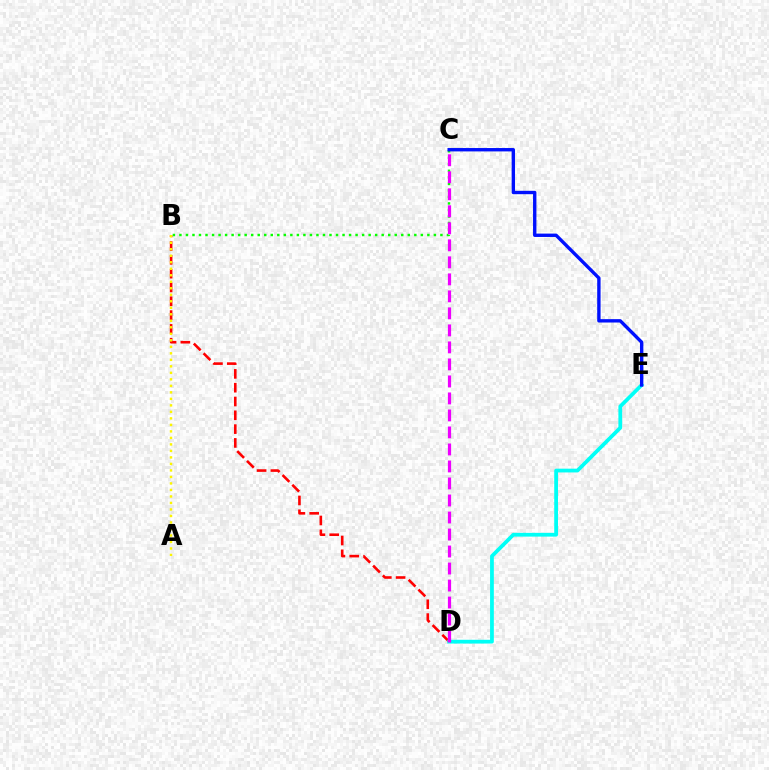{('B', 'D'): [{'color': '#ff0000', 'line_style': 'dashed', 'thickness': 1.88}], ('D', 'E'): [{'color': '#00fff6', 'line_style': 'solid', 'thickness': 2.71}], ('B', 'C'): [{'color': '#08ff00', 'line_style': 'dotted', 'thickness': 1.77}], ('C', 'D'): [{'color': '#ee00ff', 'line_style': 'dashed', 'thickness': 2.31}], ('A', 'B'): [{'color': '#fcf500', 'line_style': 'dotted', 'thickness': 1.77}], ('C', 'E'): [{'color': '#0010ff', 'line_style': 'solid', 'thickness': 2.43}]}